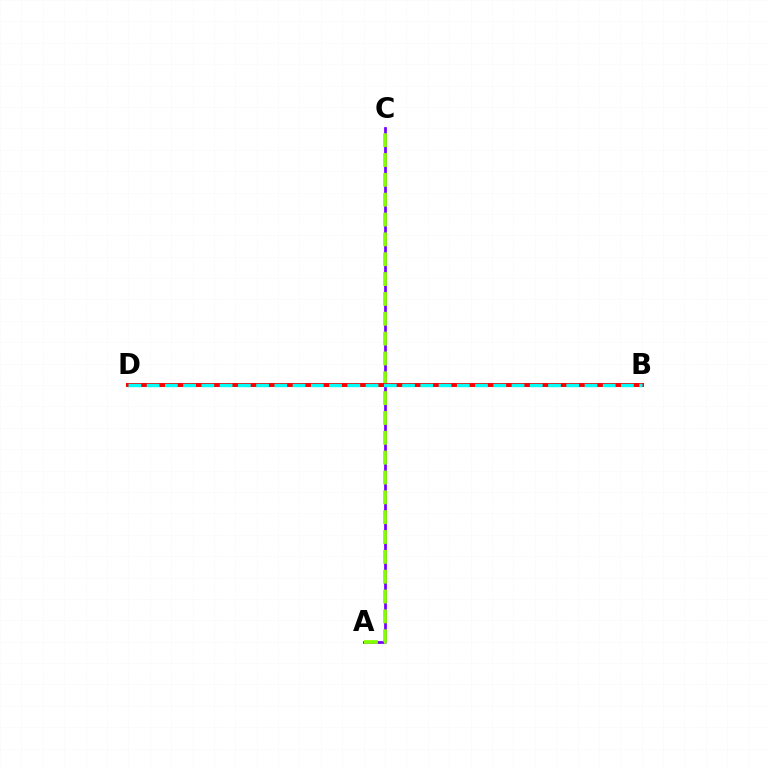{('A', 'C'): [{'color': '#7200ff', 'line_style': 'solid', 'thickness': 1.95}, {'color': '#84ff00', 'line_style': 'dashed', 'thickness': 2.7}], ('B', 'D'): [{'color': '#ff0000', 'line_style': 'solid', 'thickness': 2.87}, {'color': '#00fff6', 'line_style': 'dashed', 'thickness': 2.48}]}